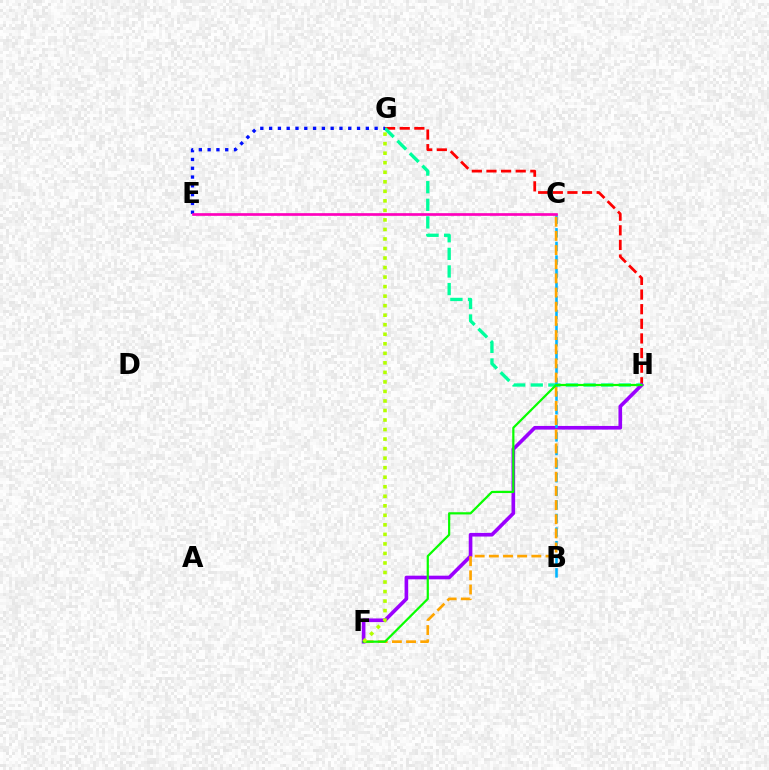{('G', 'H'): [{'color': '#ff0000', 'line_style': 'dashed', 'thickness': 1.99}, {'color': '#00ff9d', 'line_style': 'dashed', 'thickness': 2.39}], ('F', 'H'): [{'color': '#9b00ff', 'line_style': 'solid', 'thickness': 2.62}, {'color': '#08ff00', 'line_style': 'solid', 'thickness': 1.59}], ('B', 'C'): [{'color': '#00b5ff', 'line_style': 'dashed', 'thickness': 1.85}], ('C', 'F'): [{'color': '#ffa500', 'line_style': 'dashed', 'thickness': 1.92}], ('E', 'G'): [{'color': '#0010ff', 'line_style': 'dotted', 'thickness': 2.39}], ('F', 'G'): [{'color': '#b3ff00', 'line_style': 'dotted', 'thickness': 2.59}], ('C', 'E'): [{'color': '#ff00bd', 'line_style': 'solid', 'thickness': 1.93}]}